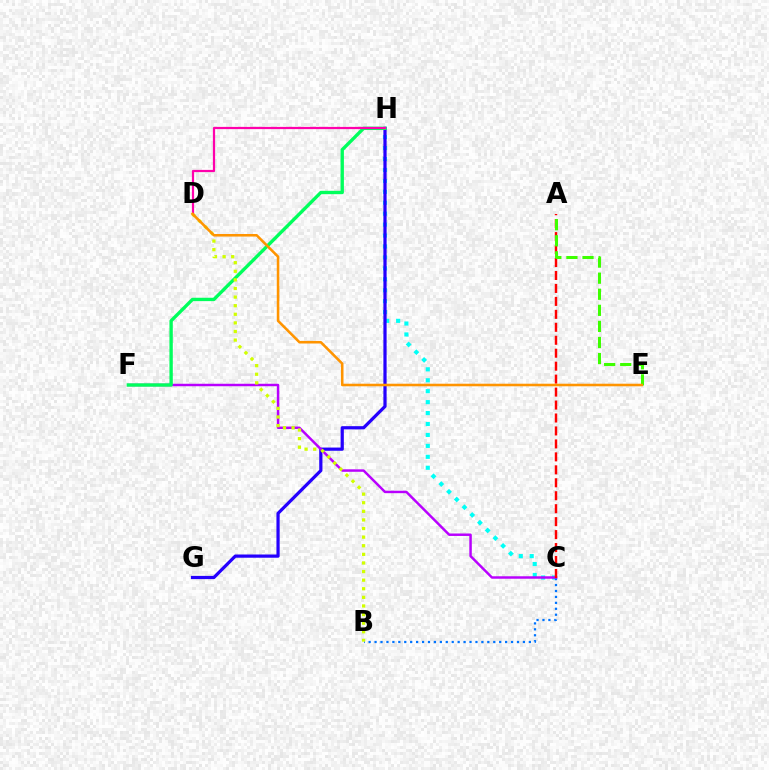{('C', 'H'): [{'color': '#00fff6', 'line_style': 'dotted', 'thickness': 2.97}], ('B', 'C'): [{'color': '#0074ff', 'line_style': 'dotted', 'thickness': 1.61}], ('G', 'H'): [{'color': '#2500ff', 'line_style': 'solid', 'thickness': 2.32}], ('C', 'F'): [{'color': '#b900ff', 'line_style': 'solid', 'thickness': 1.77}], ('A', 'C'): [{'color': '#ff0000', 'line_style': 'dashed', 'thickness': 1.76}], ('F', 'H'): [{'color': '#00ff5c', 'line_style': 'solid', 'thickness': 2.42}], ('B', 'D'): [{'color': '#d1ff00', 'line_style': 'dotted', 'thickness': 2.34}], ('D', 'H'): [{'color': '#ff00ac', 'line_style': 'solid', 'thickness': 1.6}], ('A', 'E'): [{'color': '#3dff00', 'line_style': 'dashed', 'thickness': 2.18}], ('D', 'E'): [{'color': '#ff9400', 'line_style': 'solid', 'thickness': 1.85}]}